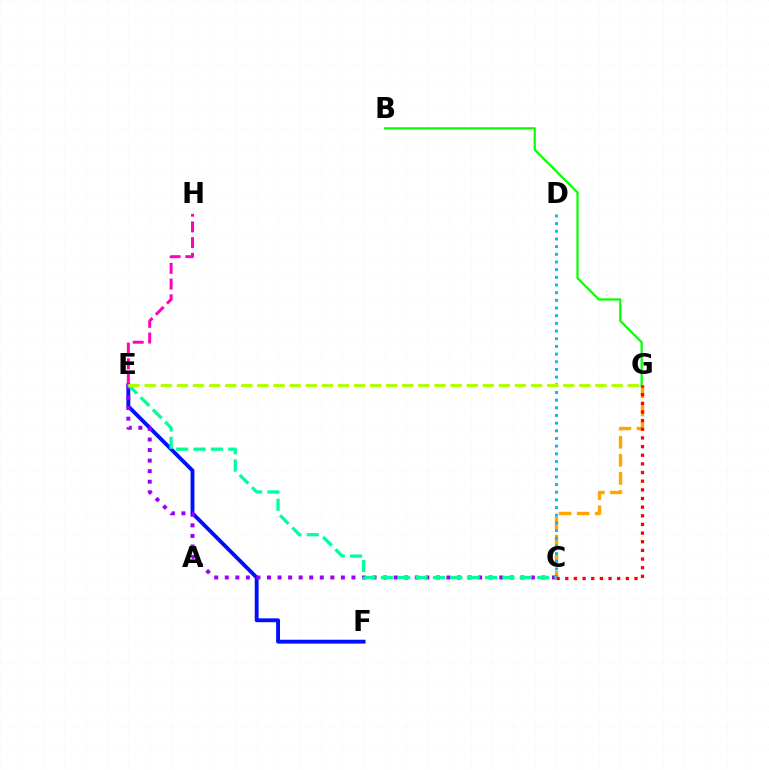{('C', 'G'): [{'color': '#ffa500', 'line_style': 'dashed', 'thickness': 2.46}, {'color': '#ff0000', 'line_style': 'dotted', 'thickness': 2.35}], ('E', 'F'): [{'color': '#0010ff', 'line_style': 'solid', 'thickness': 2.78}], ('C', 'D'): [{'color': '#00b5ff', 'line_style': 'dotted', 'thickness': 2.08}], ('C', 'E'): [{'color': '#9b00ff', 'line_style': 'dotted', 'thickness': 2.87}, {'color': '#00ff9d', 'line_style': 'dashed', 'thickness': 2.36}], ('E', 'H'): [{'color': '#ff00bd', 'line_style': 'dashed', 'thickness': 2.13}], ('B', 'G'): [{'color': '#08ff00', 'line_style': 'solid', 'thickness': 1.61}], ('E', 'G'): [{'color': '#b3ff00', 'line_style': 'dashed', 'thickness': 2.19}]}